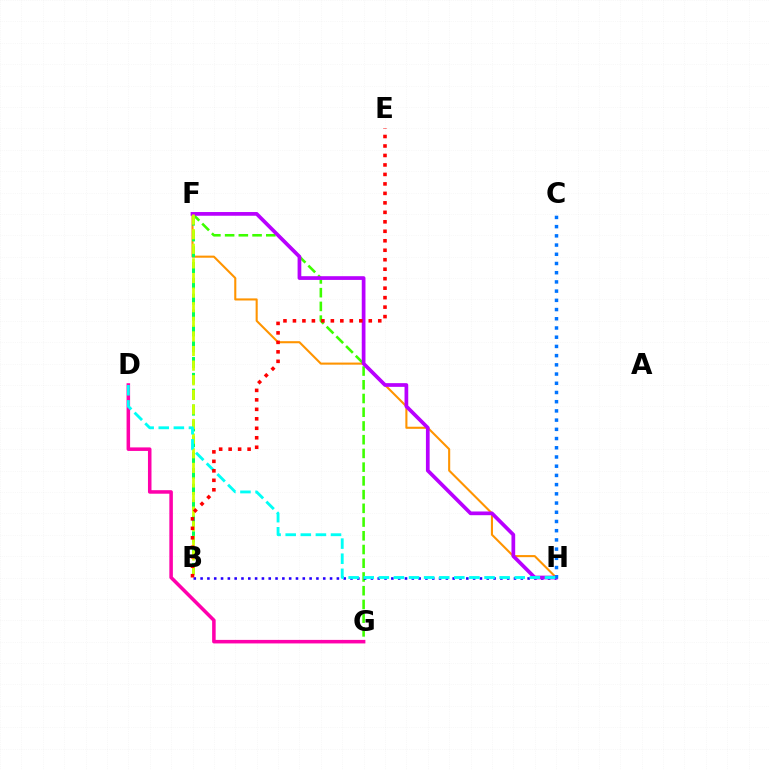{('F', 'H'): [{'color': '#ff9400', 'line_style': 'solid', 'thickness': 1.51}, {'color': '#b900ff', 'line_style': 'solid', 'thickness': 2.67}], ('F', 'G'): [{'color': '#3dff00', 'line_style': 'dashed', 'thickness': 1.86}], ('B', 'H'): [{'color': '#2500ff', 'line_style': 'dotted', 'thickness': 1.85}], ('D', 'G'): [{'color': '#ff00ac', 'line_style': 'solid', 'thickness': 2.54}], ('B', 'F'): [{'color': '#00ff5c', 'line_style': 'dashed', 'thickness': 2.15}, {'color': '#d1ff00', 'line_style': 'dashed', 'thickness': 1.98}], ('C', 'H'): [{'color': '#0074ff', 'line_style': 'dotted', 'thickness': 2.5}], ('D', 'H'): [{'color': '#00fff6', 'line_style': 'dashed', 'thickness': 2.05}], ('B', 'E'): [{'color': '#ff0000', 'line_style': 'dotted', 'thickness': 2.58}]}